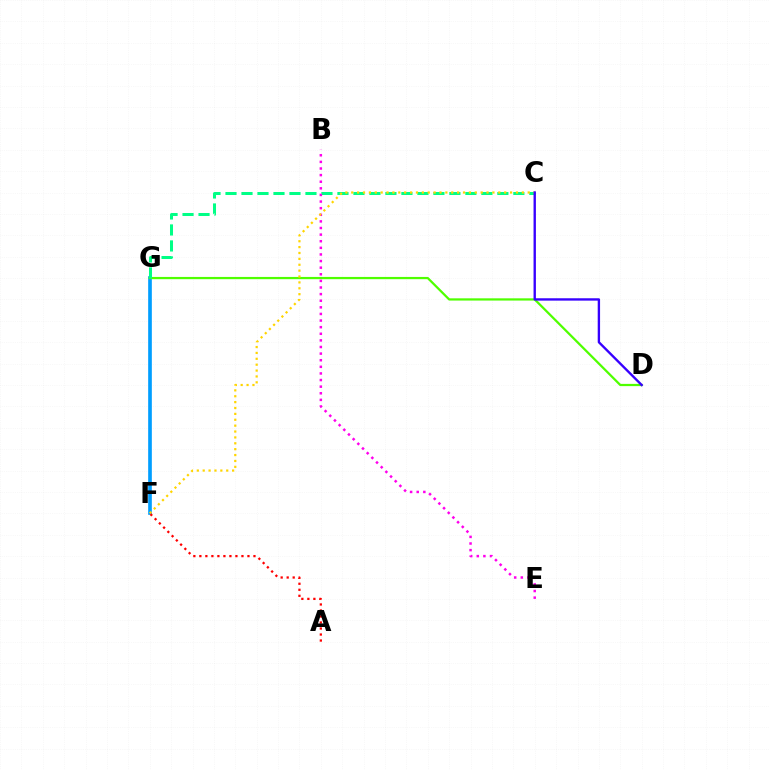{('F', 'G'): [{'color': '#009eff', 'line_style': 'solid', 'thickness': 2.64}], ('D', 'G'): [{'color': '#4fff00', 'line_style': 'solid', 'thickness': 1.61}], ('C', 'G'): [{'color': '#00ff86', 'line_style': 'dashed', 'thickness': 2.17}], ('B', 'E'): [{'color': '#ff00ed', 'line_style': 'dotted', 'thickness': 1.8}], ('C', 'F'): [{'color': '#ffd500', 'line_style': 'dotted', 'thickness': 1.6}], ('C', 'D'): [{'color': '#3700ff', 'line_style': 'solid', 'thickness': 1.7}], ('A', 'F'): [{'color': '#ff0000', 'line_style': 'dotted', 'thickness': 1.63}]}